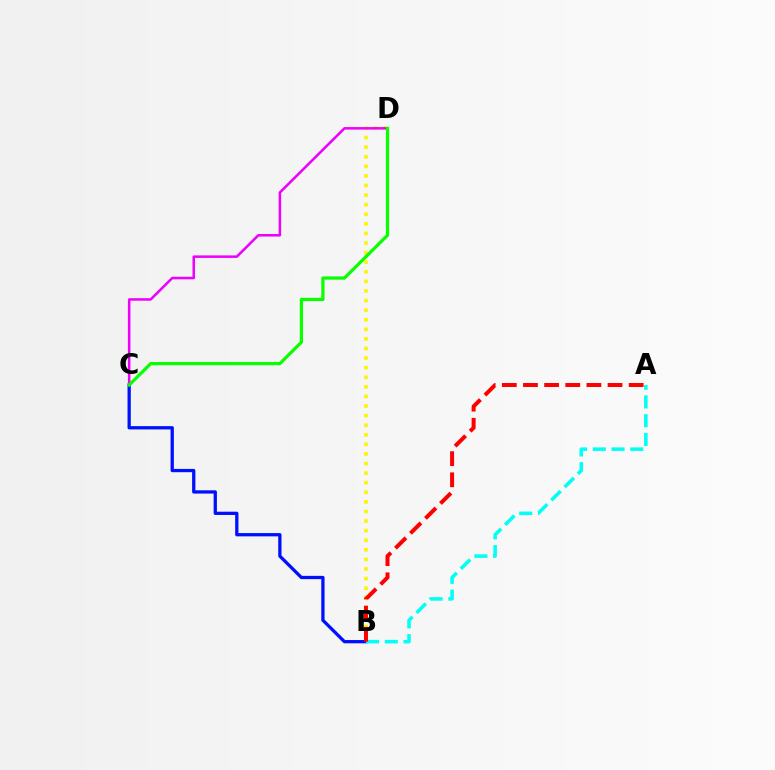{('B', 'D'): [{'color': '#fcf500', 'line_style': 'dotted', 'thickness': 2.6}], ('B', 'C'): [{'color': '#0010ff', 'line_style': 'solid', 'thickness': 2.36}], ('A', 'B'): [{'color': '#00fff6', 'line_style': 'dashed', 'thickness': 2.55}, {'color': '#ff0000', 'line_style': 'dashed', 'thickness': 2.87}], ('C', 'D'): [{'color': '#ee00ff', 'line_style': 'solid', 'thickness': 1.82}, {'color': '#08ff00', 'line_style': 'solid', 'thickness': 2.32}]}